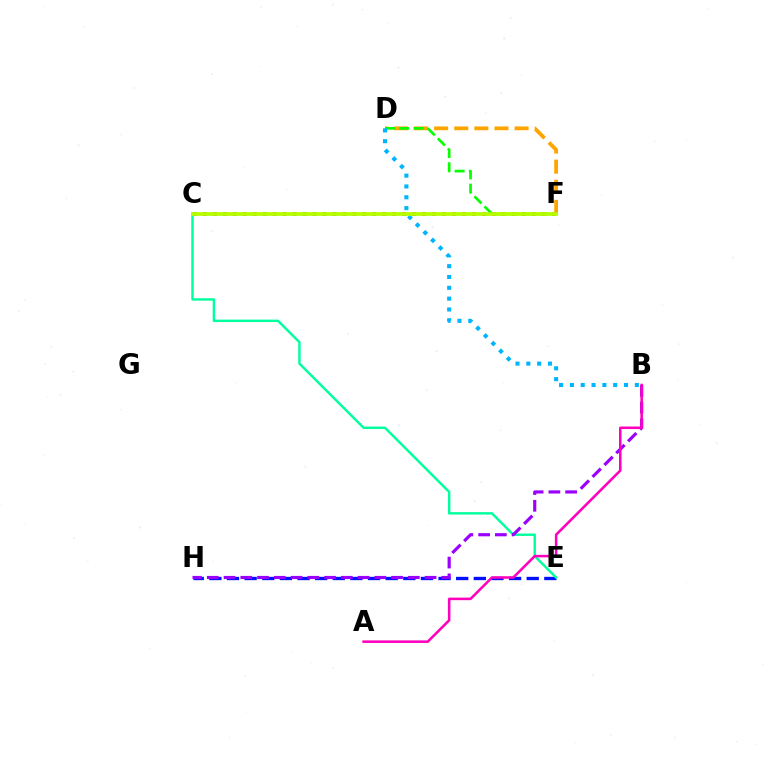{('C', 'F'): [{'color': '#ff0000', 'line_style': 'dotted', 'thickness': 2.71}, {'color': '#b3ff00', 'line_style': 'solid', 'thickness': 2.7}], ('E', 'H'): [{'color': '#0010ff', 'line_style': 'dashed', 'thickness': 2.39}], ('C', 'E'): [{'color': '#00ff9d', 'line_style': 'solid', 'thickness': 1.75}], ('B', 'H'): [{'color': '#9b00ff', 'line_style': 'dashed', 'thickness': 2.28}], ('D', 'F'): [{'color': '#ffa500', 'line_style': 'dashed', 'thickness': 2.73}, {'color': '#08ff00', 'line_style': 'dashed', 'thickness': 1.94}], ('A', 'B'): [{'color': '#ff00bd', 'line_style': 'solid', 'thickness': 1.83}], ('B', 'D'): [{'color': '#00b5ff', 'line_style': 'dotted', 'thickness': 2.94}]}